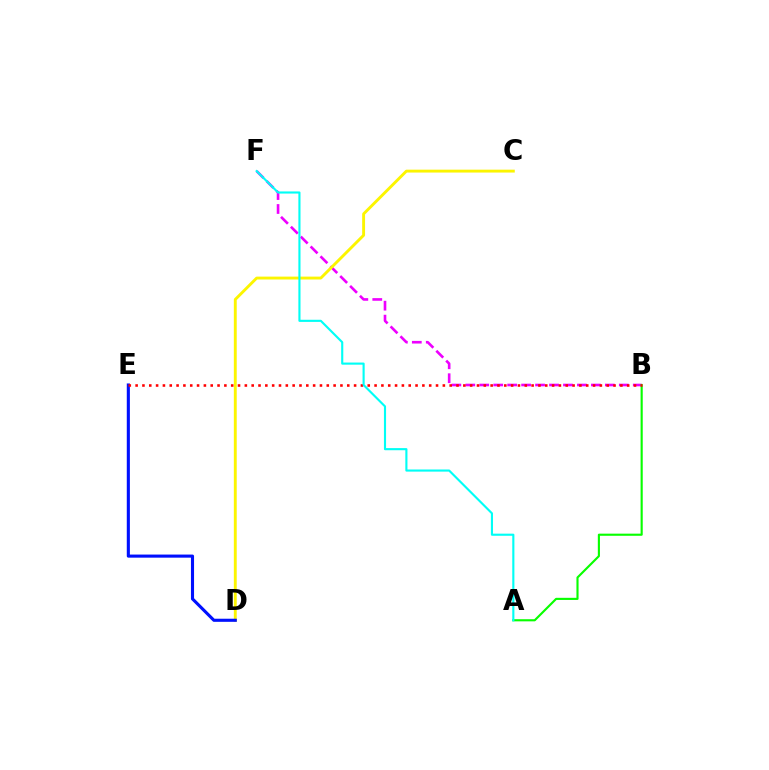{('B', 'F'): [{'color': '#ee00ff', 'line_style': 'dashed', 'thickness': 1.9}], ('C', 'D'): [{'color': '#fcf500', 'line_style': 'solid', 'thickness': 2.08}], ('D', 'E'): [{'color': '#0010ff', 'line_style': 'solid', 'thickness': 2.23}], ('A', 'B'): [{'color': '#08ff00', 'line_style': 'solid', 'thickness': 1.54}], ('B', 'E'): [{'color': '#ff0000', 'line_style': 'dotted', 'thickness': 1.86}], ('A', 'F'): [{'color': '#00fff6', 'line_style': 'solid', 'thickness': 1.53}]}